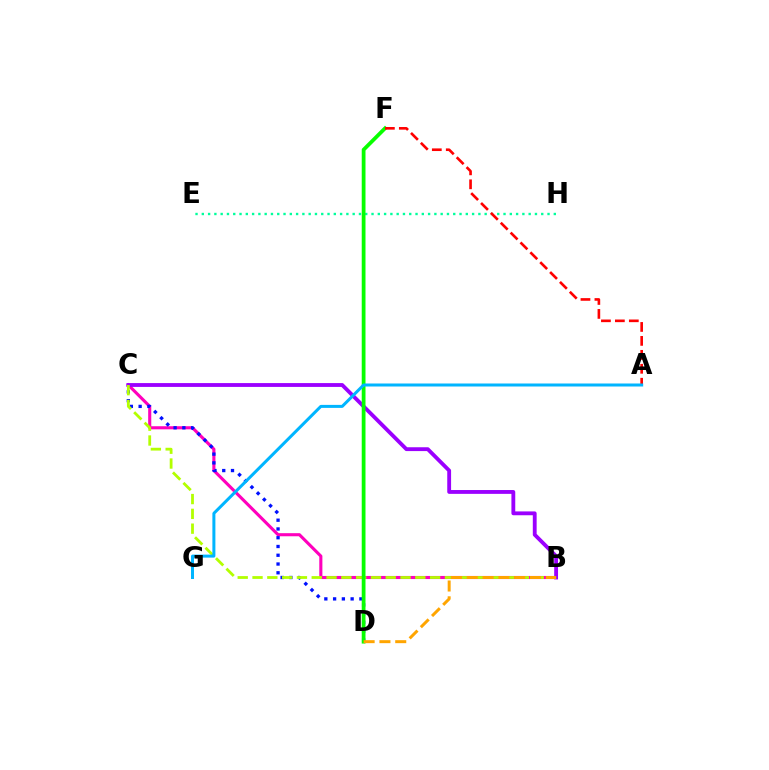{('E', 'H'): [{'color': '#00ff9d', 'line_style': 'dotted', 'thickness': 1.71}], ('B', 'C'): [{'color': '#ff00bd', 'line_style': 'solid', 'thickness': 2.23}, {'color': '#9b00ff', 'line_style': 'solid', 'thickness': 2.76}, {'color': '#b3ff00', 'line_style': 'dashed', 'thickness': 2.01}], ('C', 'D'): [{'color': '#0010ff', 'line_style': 'dotted', 'thickness': 2.38}], ('D', 'F'): [{'color': '#08ff00', 'line_style': 'solid', 'thickness': 2.72}], ('A', 'F'): [{'color': '#ff0000', 'line_style': 'dashed', 'thickness': 1.9}], ('B', 'D'): [{'color': '#ffa500', 'line_style': 'dashed', 'thickness': 2.15}], ('A', 'G'): [{'color': '#00b5ff', 'line_style': 'solid', 'thickness': 2.17}]}